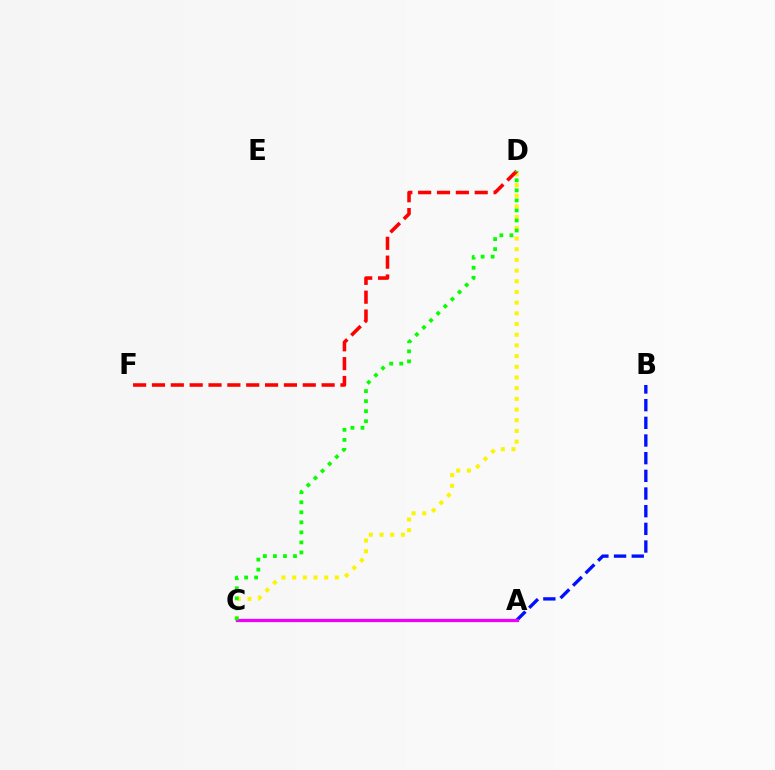{('C', 'D'): [{'color': '#fcf500', 'line_style': 'dotted', 'thickness': 2.9}, {'color': '#08ff00', 'line_style': 'dotted', 'thickness': 2.73}], ('A', 'C'): [{'color': '#00fff6', 'line_style': 'dotted', 'thickness': 1.52}, {'color': '#ee00ff', 'line_style': 'solid', 'thickness': 2.33}], ('D', 'F'): [{'color': '#ff0000', 'line_style': 'dashed', 'thickness': 2.56}], ('A', 'B'): [{'color': '#0010ff', 'line_style': 'dashed', 'thickness': 2.4}]}